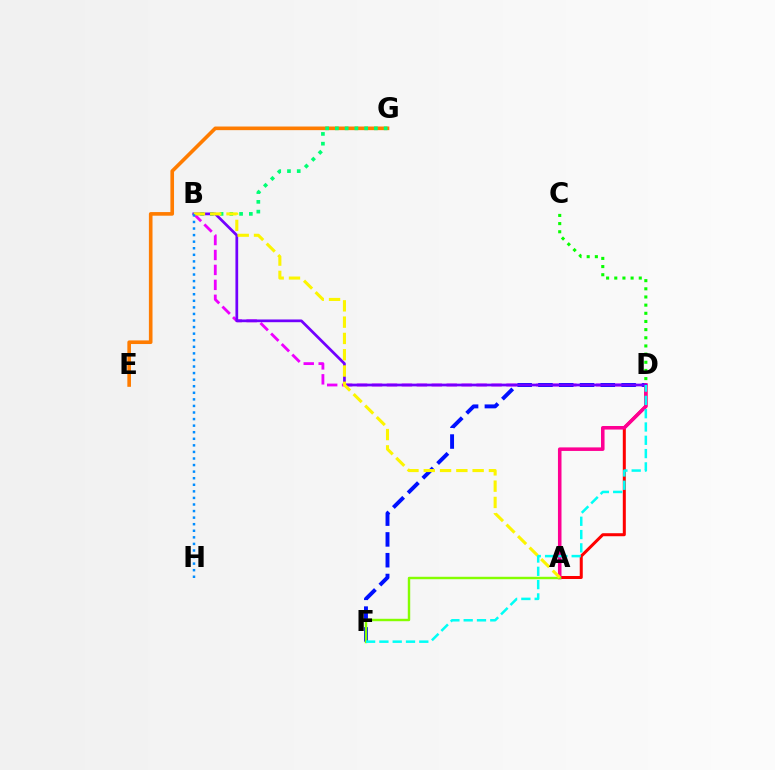{('B', 'D'): [{'color': '#ee00ff', 'line_style': 'dashed', 'thickness': 2.03}, {'color': '#7200ff', 'line_style': 'solid', 'thickness': 1.97}], ('C', 'D'): [{'color': '#08ff00', 'line_style': 'dotted', 'thickness': 2.22}], ('D', 'F'): [{'color': '#0010ff', 'line_style': 'dashed', 'thickness': 2.82}, {'color': '#00fff6', 'line_style': 'dashed', 'thickness': 1.81}], ('A', 'D'): [{'color': '#ff0000', 'line_style': 'solid', 'thickness': 2.17}, {'color': '#ff0094', 'line_style': 'solid', 'thickness': 2.55}], ('E', 'G'): [{'color': '#ff7c00', 'line_style': 'solid', 'thickness': 2.61}], ('A', 'F'): [{'color': '#84ff00', 'line_style': 'solid', 'thickness': 1.74}], ('B', 'G'): [{'color': '#00ff74', 'line_style': 'dotted', 'thickness': 2.65}], ('A', 'B'): [{'color': '#fcf500', 'line_style': 'dashed', 'thickness': 2.21}], ('B', 'H'): [{'color': '#008cff', 'line_style': 'dotted', 'thickness': 1.79}]}